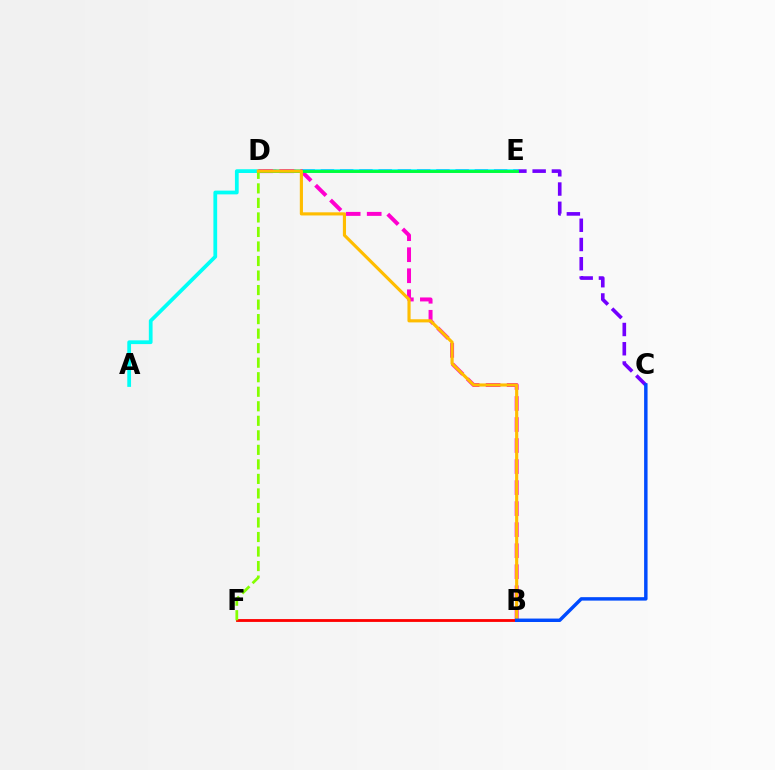{('C', 'D'): [{'color': '#7200ff', 'line_style': 'dashed', 'thickness': 2.61}], ('A', 'E'): [{'color': '#00fff6', 'line_style': 'solid', 'thickness': 2.7}], ('B', 'D'): [{'color': '#ff00cf', 'line_style': 'dashed', 'thickness': 2.86}, {'color': '#ffbd00', 'line_style': 'solid', 'thickness': 2.26}], ('D', 'E'): [{'color': '#00ff39', 'line_style': 'solid', 'thickness': 2.06}], ('B', 'F'): [{'color': '#ff0000', 'line_style': 'solid', 'thickness': 2.04}], ('D', 'F'): [{'color': '#84ff00', 'line_style': 'dashed', 'thickness': 1.97}], ('B', 'C'): [{'color': '#004bff', 'line_style': 'solid', 'thickness': 2.48}]}